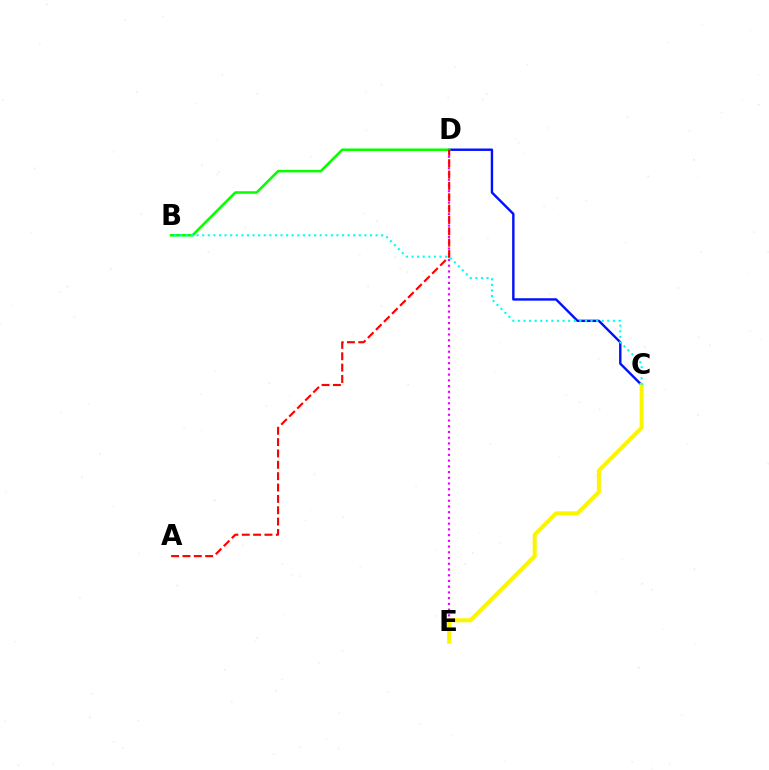{('D', 'E'): [{'color': '#ee00ff', 'line_style': 'dotted', 'thickness': 1.56}], ('C', 'D'): [{'color': '#0010ff', 'line_style': 'solid', 'thickness': 1.73}], ('C', 'E'): [{'color': '#fcf500', 'line_style': 'solid', 'thickness': 2.91}], ('B', 'D'): [{'color': '#08ff00', 'line_style': 'solid', 'thickness': 1.83}], ('A', 'D'): [{'color': '#ff0000', 'line_style': 'dashed', 'thickness': 1.54}], ('B', 'C'): [{'color': '#00fff6', 'line_style': 'dotted', 'thickness': 1.52}]}